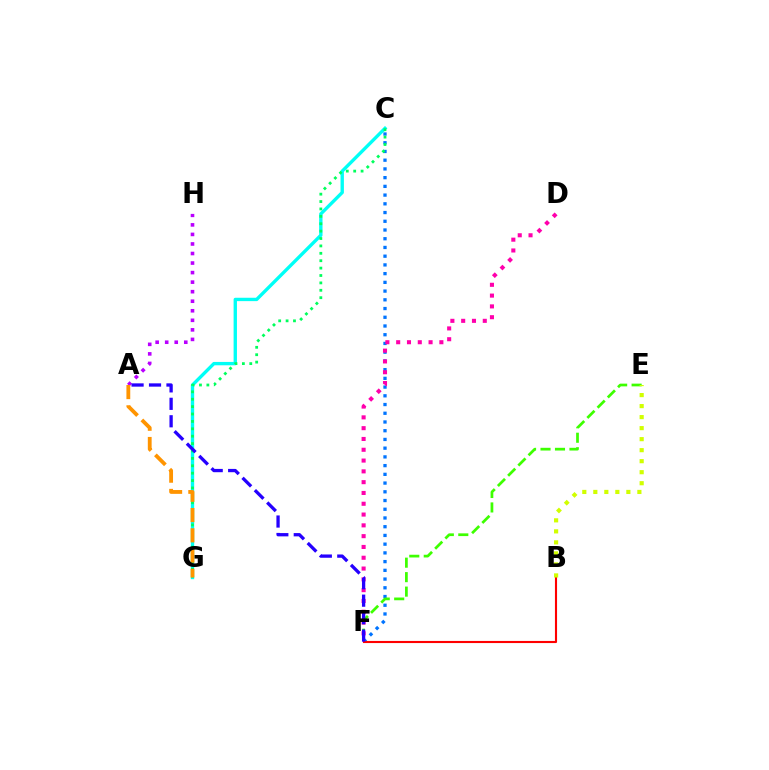{('C', 'F'): [{'color': '#0074ff', 'line_style': 'dotted', 'thickness': 2.37}], ('E', 'F'): [{'color': '#3dff00', 'line_style': 'dashed', 'thickness': 1.97}], ('C', 'G'): [{'color': '#00fff6', 'line_style': 'solid', 'thickness': 2.42}, {'color': '#00ff5c', 'line_style': 'dotted', 'thickness': 2.01}], ('A', 'H'): [{'color': '#b900ff', 'line_style': 'dotted', 'thickness': 2.59}], ('B', 'F'): [{'color': '#ff0000', 'line_style': 'solid', 'thickness': 1.52}], ('D', 'F'): [{'color': '#ff00ac', 'line_style': 'dotted', 'thickness': 2.93}], ('A', 'G'): [{'color': '#ff9400', 'line_style': 'dashed', 'thickness': 2.75}], ('A', 'F'): [{'color': '#2500ff', 'line_style': 'dashed', 'thickness': 2.37}], ('B', 'E'): [{'color': '#d1ff00', 'line_style': 'dotted', 'thickness': 2.99}]}